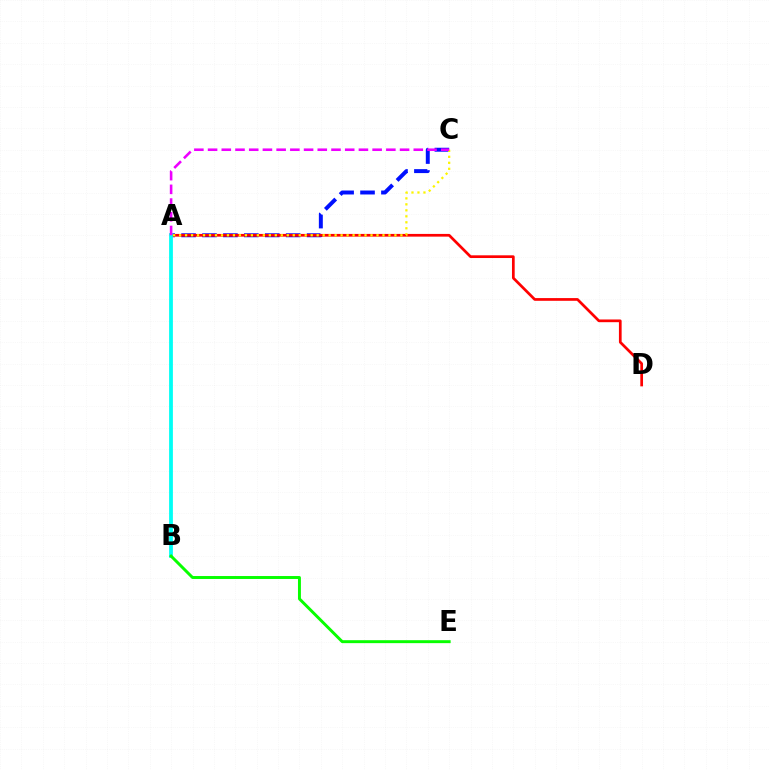{('A', 'C'): [{'color': '#0010ff', 'line_style': 'dashed', 'thickness': 2.84}, {'color': '#fcf500', 'line_style': 'dotted', 'thickness': 1.63}, {'color': '#ee00ff', 'line_style': 'dashed', 'thickness': 1.86}], ('A', 'D'): [{'color': '#ff0000', 'line_style': 'solid', 'thickness': 1.95}], ('A', 'B'): [{'color': '#00fff6', 'line_style': 'solid', 'thickness': 2.72}], ('B', 'E'): [{'color': '#08ff00', 'line_style': 'solid', 'thickness': 2.12}]}